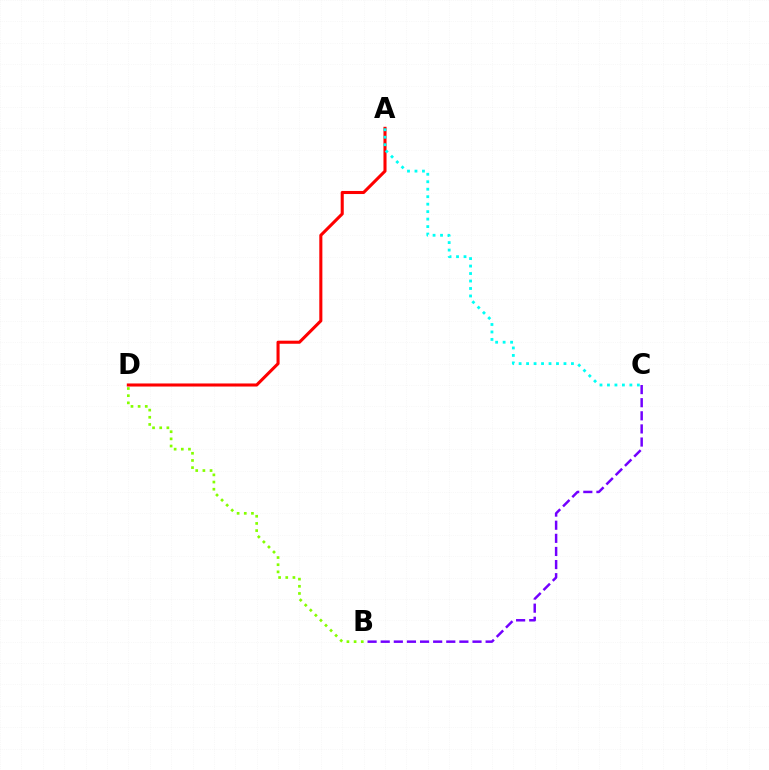{('B', 'D'): [{'color': '#84ff00', 'line_style': 'dotted', 'thickness': 1.95}], ('A', 'D'): [{'color': '#ff0000', 'line_style': 'solid', 'thickness': 2.21}], ('B', 'C'): [{'color': '#7200ff', 'line_style': 'dashed', 'thickness': 1.78}], ('A', 'C'): [{'color': '#00fff6', 'line_style': 'dotted', 'thickness': 2.03}]}